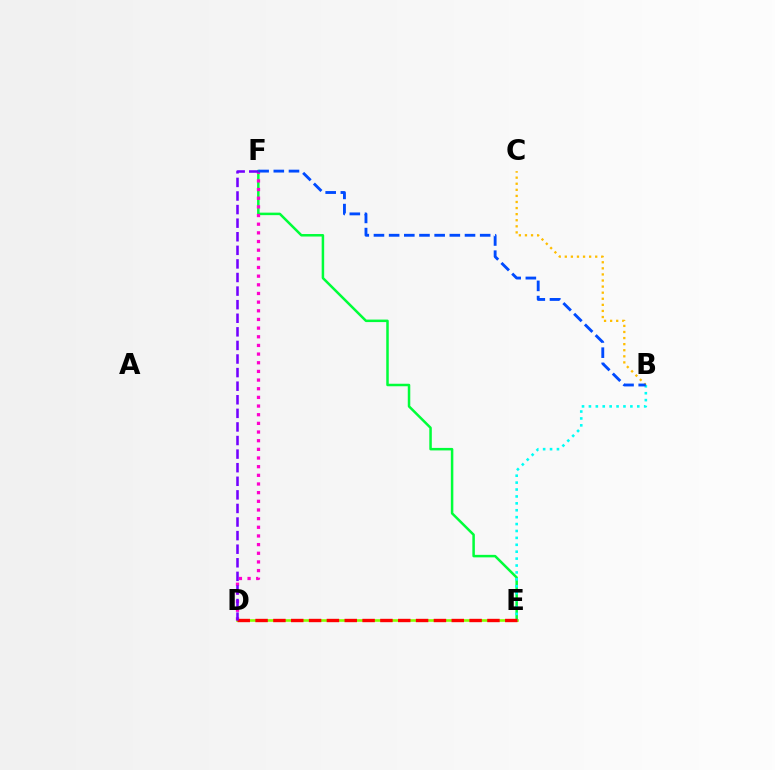{('E', 'F'): [{'color': '#00ff39', 'line_style': 'solid', 'thickness': 1.81}], ('D', 'E'): [{'color': '#84ff00', 'line_style': 'solid', 'thickness': 1.88}, {'color': '#ff0000', 'line_style': 'dashed', 'thickness': 2.42}], ('B', 'C'): [{'color': '#ffbd00', 'line_style': 'dotted', 'thickness': 1.65}], ('D', 'F'): [{'color': '#ff00cf', 'line_style': 'dotted', 'thickness': 2.35}, {'color': '#7200ff', 'line_style': 'dashed', 'thickness': 1.85}], ('B', 'E'): [{'color': '#00fff6', 'line_style': 'dotted', 'thickness': 1.88}], ('B', 'F'): [{'color': '#004bff', 'line_style': 'dashed', 'thickness': 2.06}]}